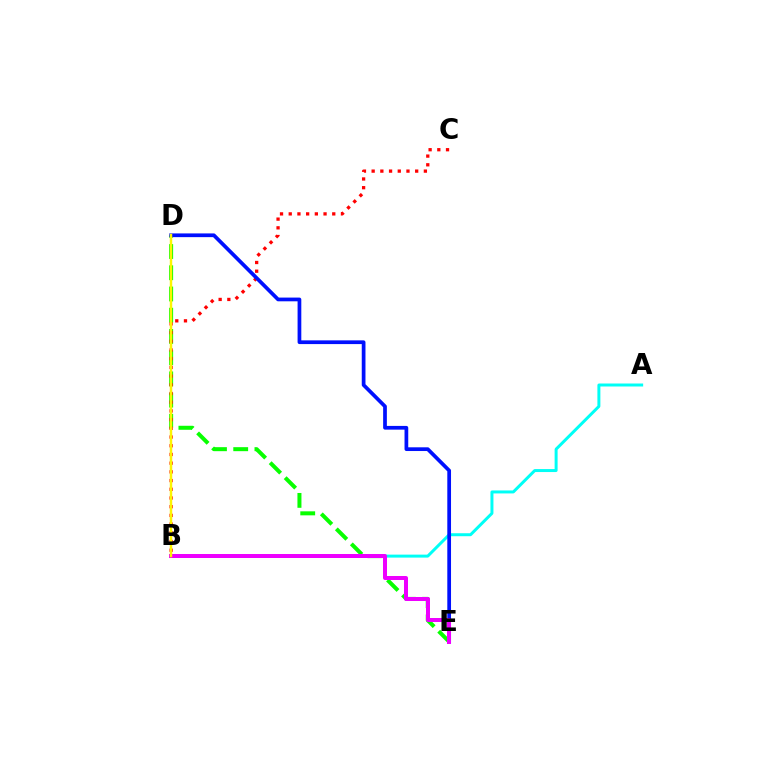{('A', 'B'): [{'color': '#00fff6', 'line_style': 'solid', 'thickness': 2.15}], ('D', 'E'): [{'color': '#08ff00', 'line_style': 'dashed', 'thickness': 2.88}, {'color': '#0010ff', 'line_style': 'solid', 'thickness': 2.68}], ('B', 'C'): [{'color': '#ff0000', 'line_style': 'dotted', 'thickness': 2.37}], ('B', 'E'): [{'color': '#ee00ff', 'line_style': 'solid', 'thickness': 2.88}], ('B', 'D'): [{'color': '#fcf500', 'line_style': 'solid', 'thickness': 1.77}]}